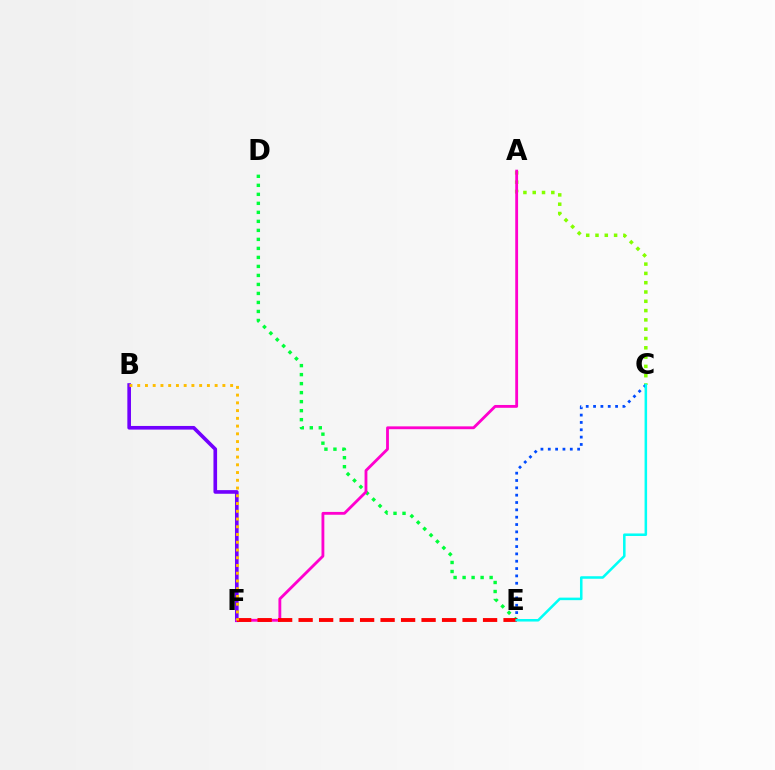{('B', 'F'): [{'color': '#7200ff', 'line_style': 'solid', 'thickness': 2.62}, {'color': '#ffbd00', 'line_style': 'dotted', 'thickness': 2.1}], ('A', 'C'): [{'color': '#84ff00', 'line_style': 'dotted', 'thickness': 2.53}], ('C', 'E'): [{'color': '#004bff', 'line_style': 'dotted', 'thickness': 1.99}, {'color': '#00fff6', 'line_style': 'solid', 'thickness': 1.83}], ('D', 'E'): [{'color': '#00ff39', 'line_style': 'dotted', 'thickness': 2.45}], ('A', 'F'): [{'color': '#ff00cf', 'line_style': 'solid', 'thickness': 2.04}], ('E', 'F'): [{'color': '#ff0000', 'line_style': 'dashed', 'thickness': 2.78}]}